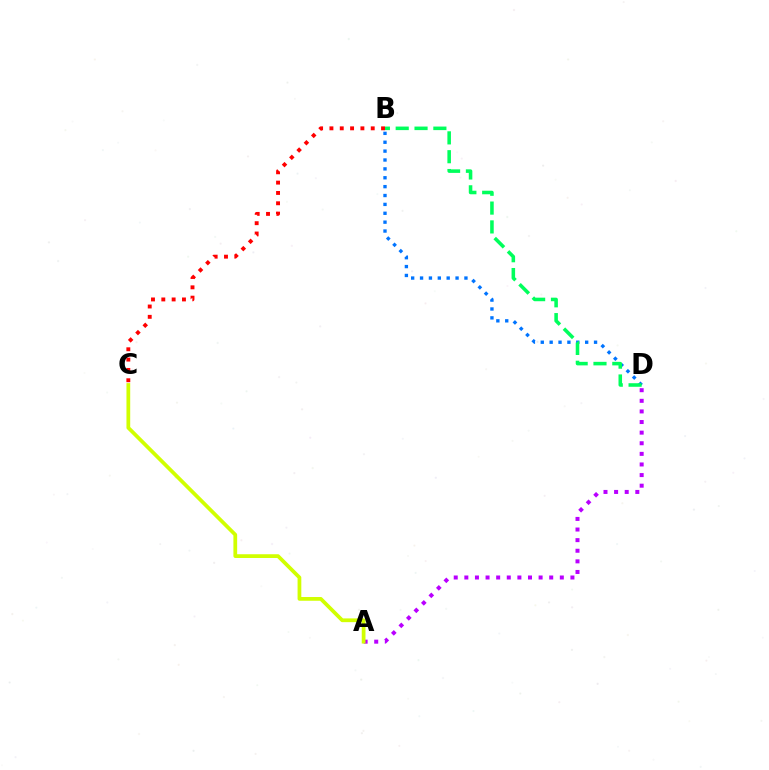{('B', 'D'): [{'color': '#0074ff', 'line_style': 'dotted', 'thickness': 2.41}, {'color': '#00ff5c', 'line_style': 'dashed', 'thickness': 2.56}], ('A', 'D'): [{'color': '#b900ff', 'line_style': 'dotted', 'thickness': 2.88}], ('B', 'C'): [{'color': '#ff0000', 'line_style': 'dotted', 'thickness': 2.81}], ('A', 'C'): [{'color': '#d1ff00', 'line_style': 'solid', 'thickness': 2.7}]}